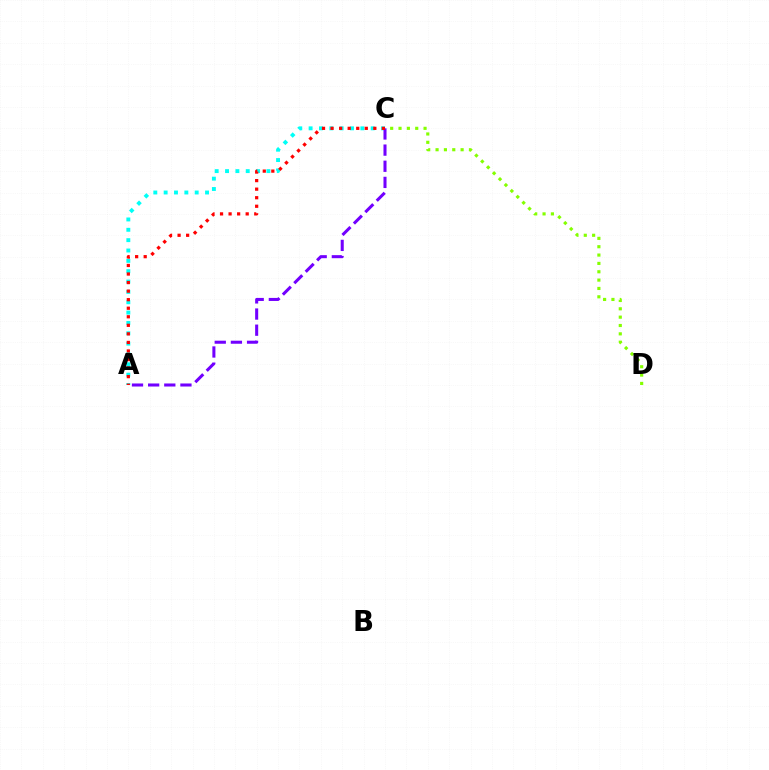{('A', 'C'): [{'color': '#00fff6', 'line_style': 'dotted', 'thickness': 2.81}, {'color': '#7200ff', 'line_style': 'dashed', 'thickness': 2.19}, {'color': '#ff0000', 'line_style': 'dotted', 'thickness': 2.32}], ('C', 'D'): [{'color': '#84ff00', 'line_style': 'dotted', 'thickness': 2.27}]}